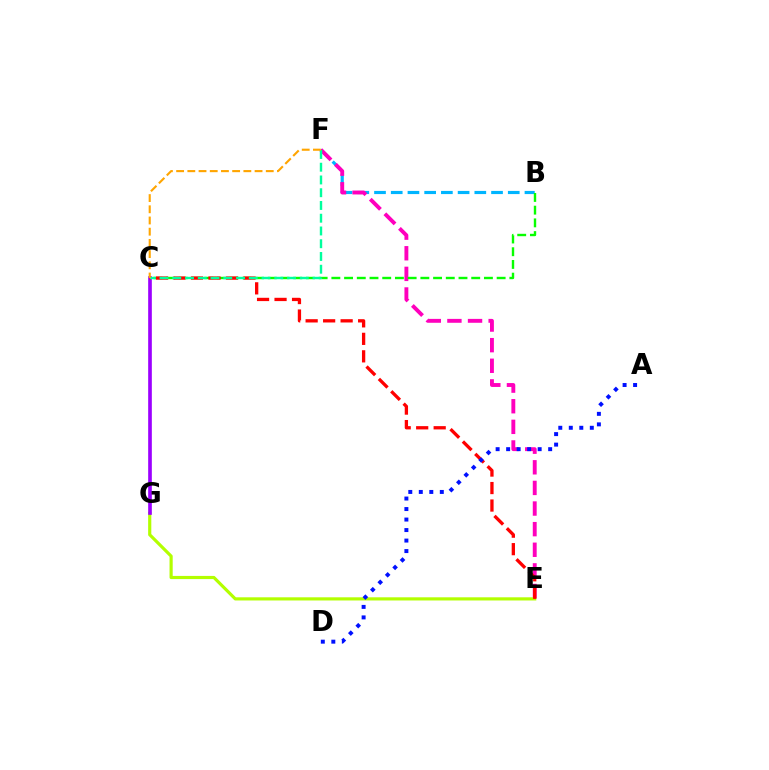{('B', 'F'): [{'color': '#00b5ff', 'line_style': 'dashed', 'thickness': 2.27}], ('E', 'F'): [{'color': '#ff00bd', 'line_style': 'dashed', 'thickness': 2.8}], ('E', 'G'): [{'color': '#b3ff00', 'line_style': 'solid', 'thickness': 2.28}], ('B', 'C'): [{'color': '#08ff00', 'line_style': 'dashed', 'thickness': 1.73}], ('C', 'G'): [{'color': '#9b00ff', 'line_style': 'solid', 'thickness': 2.63}], ('C', 'E'): [{'color': '#ff0000', 'line_style': 'dashed', 'thickness': 2.38}], ('C', 'F'): [{'color': '#00ff9d', 'line_style': 'dashed', 'thickness': 1.73}, {'color': '#ffa500', 'line_style': 'dashed', 'thickness': 1.52}], ('A', 'D'): [{'color': '#0010ff', 'line_style': 'dotted', 'thickness': 2.85}]}